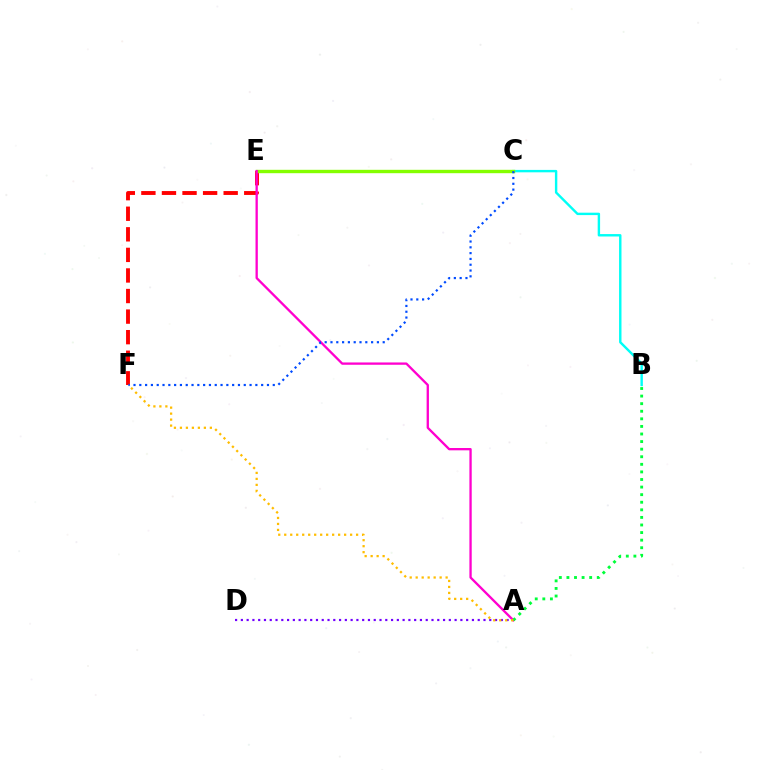{('B', 'C'): [{'color': '#00fff6', 'line_style': 'solid', 'thickness': 1.74}], ('E', 'F'): [{'color': '#ff0000', 'line_style': 'dashed', 'thickness': 2.79}], ('A', 'D'): [{'color': '#7200ff', 'line_style': 'dotted', 'thickness': 1.57}], ('C', 'E'): [{'color': '#84ff00', 'line_style': 'solid', 'thickness': 2.44}], ('A', 'E'): [{'color': '#ff00cf', 'line_style': 'solid', 'thickness': 1.67}], ('C', 'F'): [{'color': '#004bff', 'line_style': 'dotted', 'thickness': 1.58}], ('A', 'B'): [{'color': '#00ff39', 'line_style': 'dotted', 'thickness': 2.06}], ('A', 'F'): [{'color': '#ffbd00', 'line_style': 'dotted', 'thickness': 1.63}]}